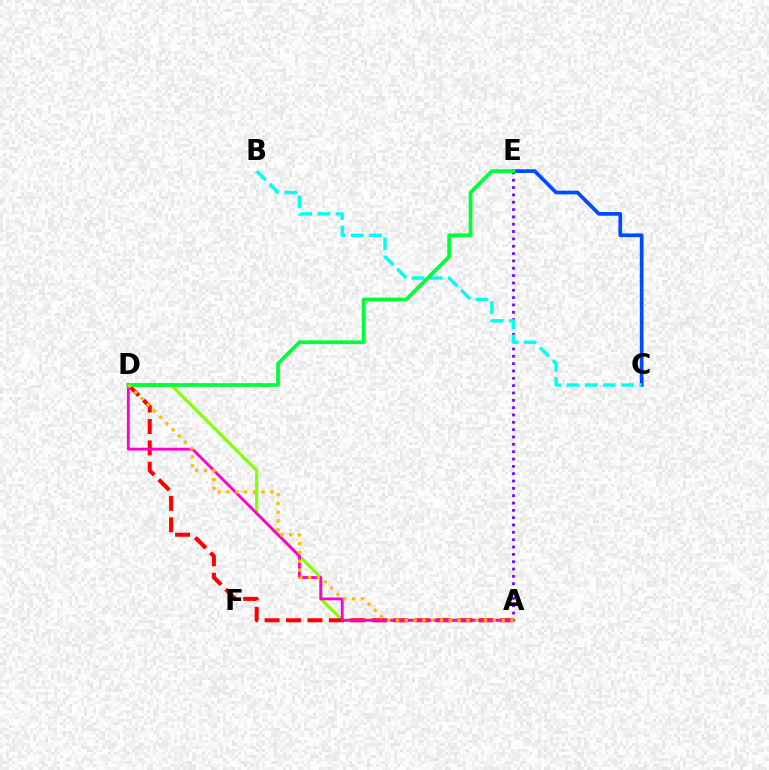{('A', 'D'): [{'color': '#84ff00', 'line_style': 'solid', 'thickness': 2.24}, {'color': '#ff0000', 'line_style': 'dashed', 'thickness': 2.91}, {'color': '#ff00cf', 'line_style': 'solid', 'thickness': 2.05}, {'color': '#ffbd00', 'line_style': 'dotted', 'thickness': 2.39}], ('A', 'E'): [{'color': '#7200ff', 'line_style': 'dotted', 'thickness': 1.99}], ('C', 'E'): [{'color': '#004bff', 'line_style': 'solid', 'thickness': 2.66}], ('B', 'C'): [{'color': '#00fff6', 'line_style': 'dashed', 'thickness': 2.47}], ('D', 'E'): [{'color': '#00ff39', 'line_style': 'solid', 'thickness': 2.7}]}